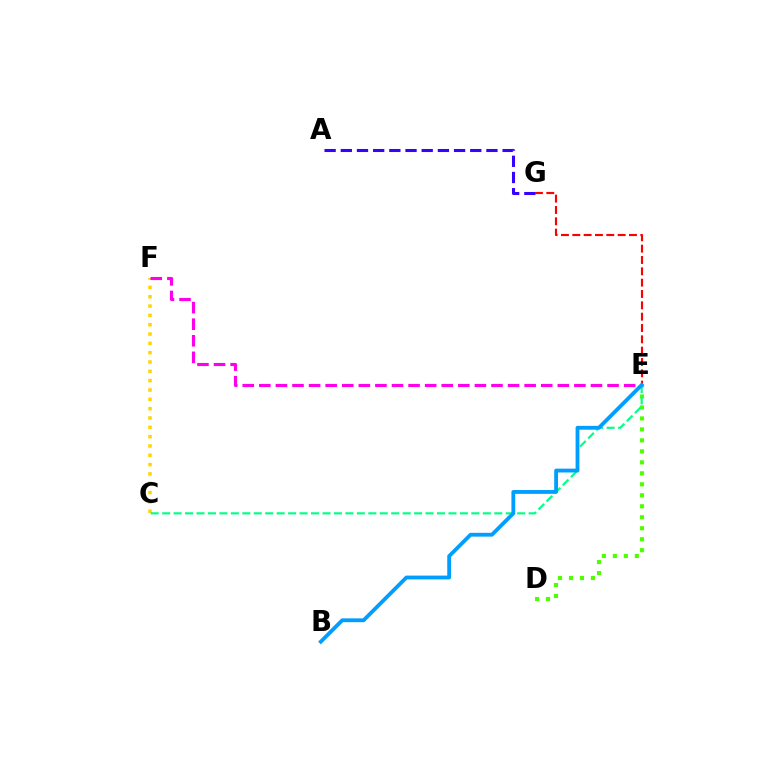{('C', 'F'): [{'color': '#ffd500', 'line_style': 'dotted', 'thickness': 2.53}], ('A', 'G'): [{'color': '#3700ff', 'line_style': 'dashed', 'thickness': 2.2}], ('D', 'E'): [{'color': '#4fff00', 'line_style': 'dotted', 'thickness': 2.98}], ('C', 'E'): [{'color': '#00ff86', 'line_style': 'dashed', 'thickness': 1.56}], ('E', 'G'): [{'color': '#ff0000', 'line_style': 'dashed', 'thickness': 1.54}], ('E', 'F'): [{'color': '#ff00ed', 'line_style': 'dashed', 'thickness': 2.25}], ('B', 'E'): [{'color': '#009eff', 'line_style': 'solid', 'thickness': 2.75}]}